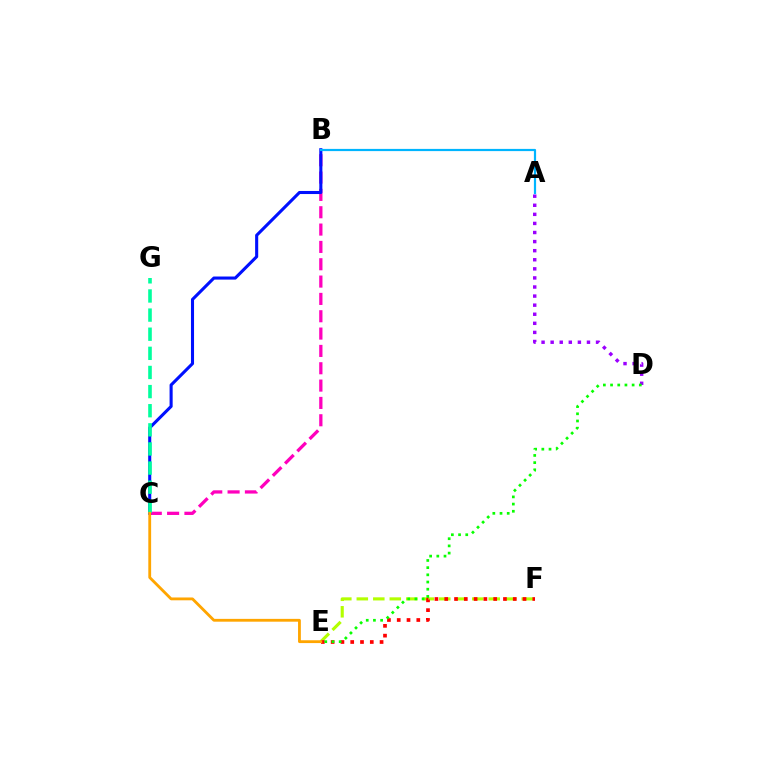{('B', 'C'): [{'color': '#ff00bd', 'line_style': 'dashed', 'thickness': 2.35}, {'color': '#0010ff', 'line_style': 'solid', 'thickness': 2.22}], ('A', 'D'): [{'color': '#9b00ff', 'line_style': 'dotted', 'thickness': 2.47}], ('E', 'F'): [{'color': '#b3ff00', 'line_style': 'dashed', 'thickness': 2.24}, {'color': '#ff0000', 'line_style': 'dotted', 'thickness': 2.66}], ('A', 'B'): [{'color': '#00b5ff', 'line_style': 'solid', 'thickness': 1.59}], ('C', 'G'): [{'color': '#00ff9d', 'line_style': 'dashed', 'thickness': 2.6}], ('C', 'E'): [{'color': '#ffa500', 'line_style': 'solid', 'thickness': 2.03}], ('D', 'E'): [{'color': '#08ff00', 'line_style': 'dotted', 'thickness': 1.95}]}